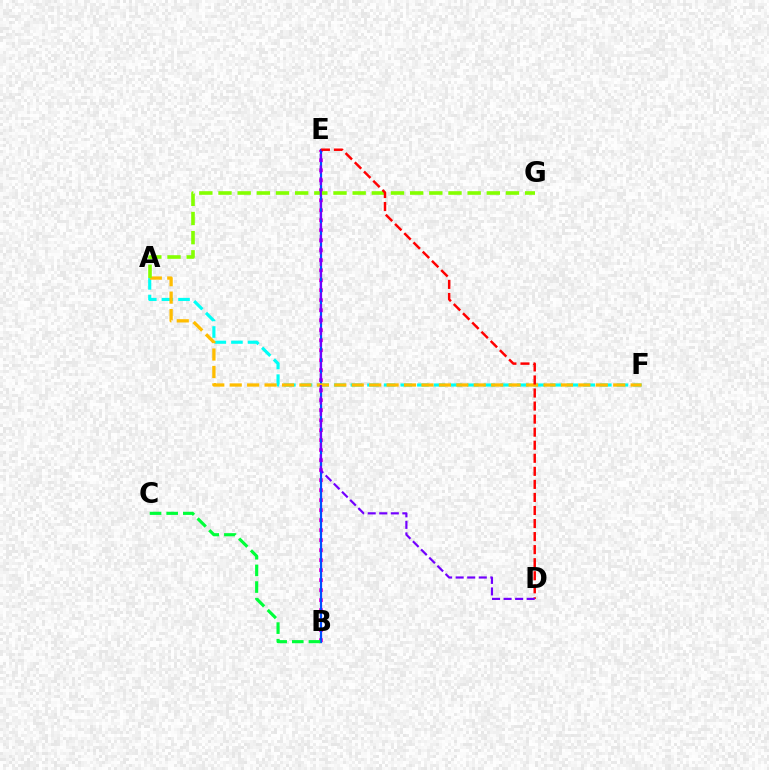{('A', 'F'): [{'color': '#00fff6', 'line_style': 'dashed', 'thickness': 2.26}, {'color': '#ffbd00', 'line_style': 'dashed', 'thickness': 2.37}], ('B', 'E'): [{'color': '#ff00cf', 'line_style': 'dotted', 'thickness': 2.72}, {'color': '#004bff', 'line_style': 'solid', 'thickness': 1.6}], ('A', 'G'): [{'color': '#84ff00', 'line_style': 'dashed', 'thickness': 2.6}], ('D', 'E'): [{'color': '#ff0000', 'line_style': 'dashed', 'thickness': 1.77}, {'color': '#7200ff', 'line_style': 'dashed', 'thickness': 1.57}], ('B', 'C'): [{'color': '#00ff39', 'line_style': 'dashed', 'thickness': 2.26}]}